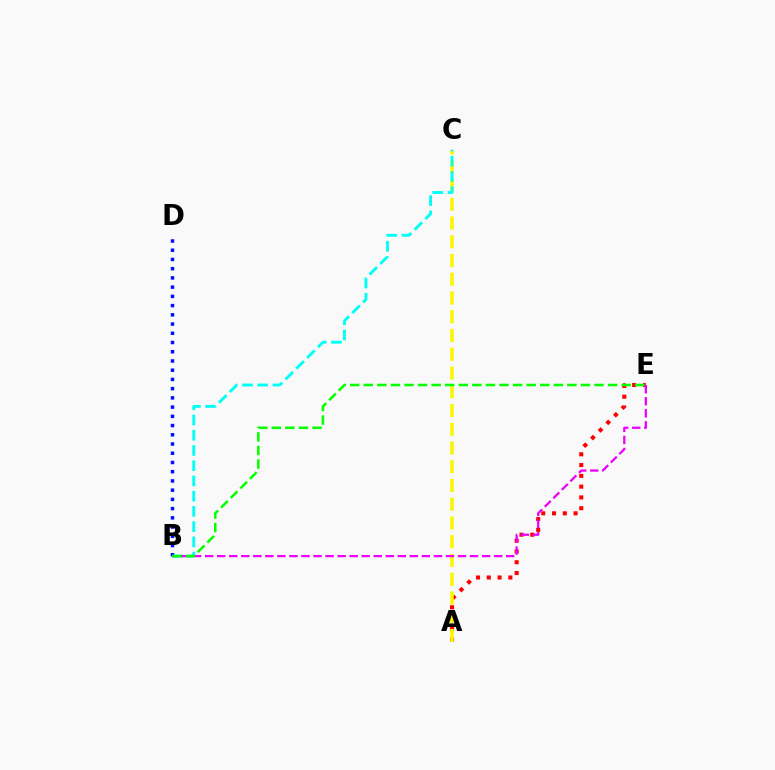{('A', 'E'): [{'color': '#ff0000', 'line_style': 'dotted', 'thickness': 2.93}], ('A', 'C'): [{'color': '#fcf500', 'line_style': 'dashed', 'thickness': 2.55}], ('B', 'D'): [{'color': '#0010ff', 'line_style': 'dotted', 'thickness': 2.51}], ('B', 'C'): [{'color': '#00fff6', 'line_style': 'dashed', 'thickness': 2.07}], ('B', 'E'): [{'color': '#ee00ff', 'line_style': 'dashed', 'thickness': 1.64}, {'color': '#08ff00', 'line_style': 'dashed', 'thickness': 1.84}]}